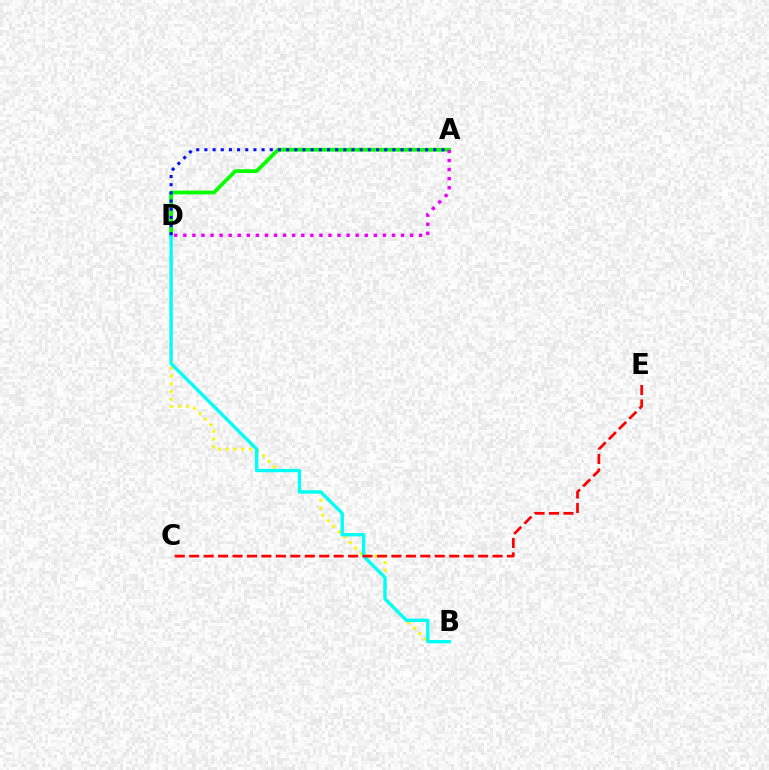{('A', 'D'): [{'color': '#08ff00', 'line_style': 'solid', 'thickness': 2.71}, {'color': '#ee00ff', 'line_style': 'dotted', 'thickness': 2.46}, {'color': '#0010ff', 'line_style': 'dotted', 'thickness': 2.22}], ('B', 'D'): [{'color': '#fcf500', 'line_style': 'dotted', 'thickness': 2.12}, {'color': '#00fff6', 'line_style': 'solid', 'thickness': 2.42}], ('C', 'E'): [{'color': '#ff0000', 'line_style': 'dashed', 'thickness': 1.96}]}